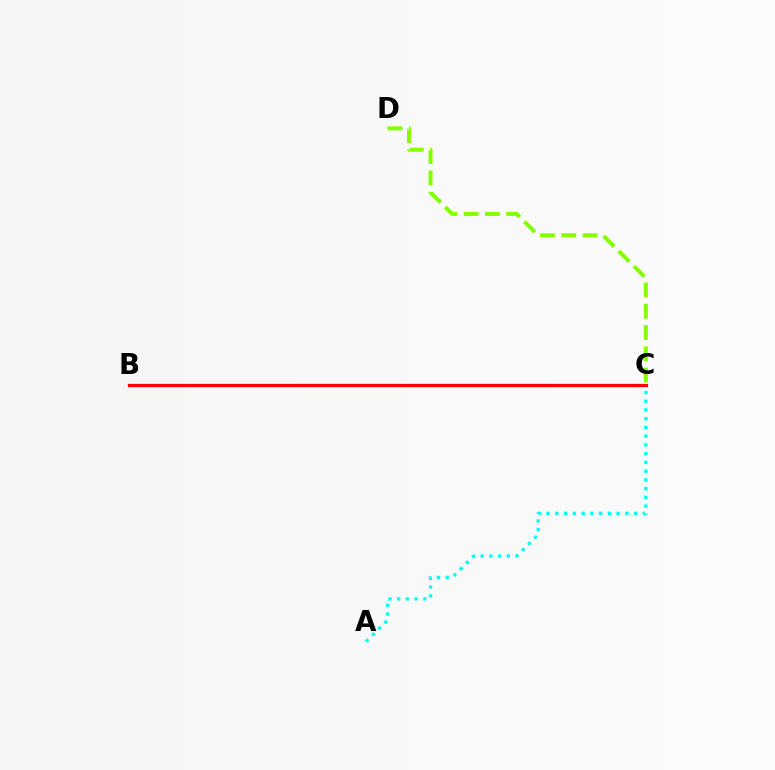{('B', 'C'): [{'color': '#7200ff', 'line_style': 'solid', 'thickness': 2.08}, {'color': '#ff0000', 'line_style': 'solid', 'thickness': 2.35}], ('A', 'C'): [{'color': '#00fff6', 'line_style': 'dotted', 'thickness': 2.38}], ('C', 'D'): [{'color': '#84ff00', 'line_style': 'dashed', 'thickness': 2.89}]}